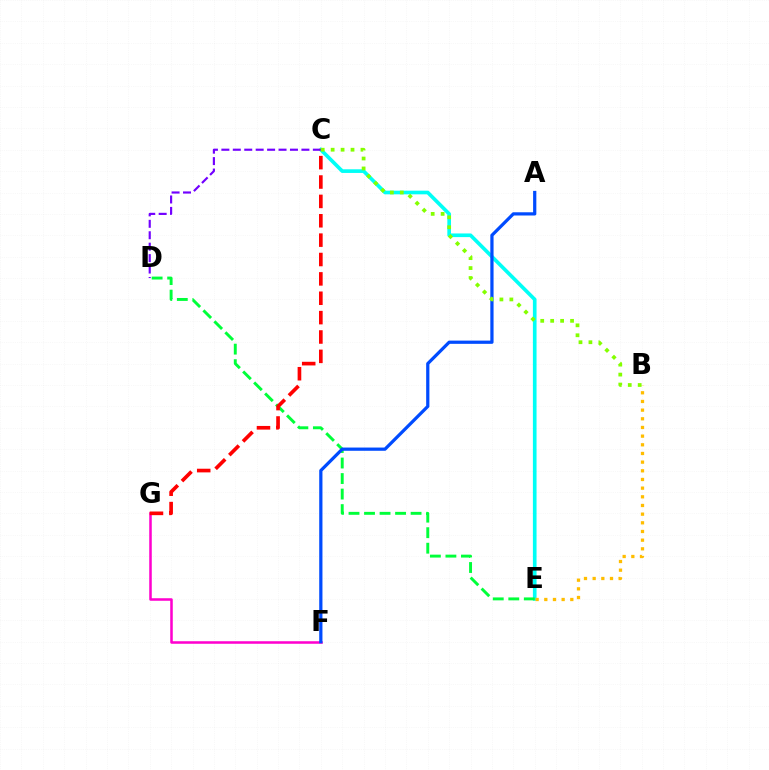{('C', 'E'): [{'color': '#00fff6', 'line_style': 'solid', 'thickness': 2.64}], ('C', 'D'): [{'color': '#7200ff', 'line_style': 'dashed', 'thickness': 1.55}], ('F', 'G'): [{'color': '#ff00cf', 'line_style': 'solid', 'thickness': 1.83}], ('D', 'E'): [{'color': '#00ff39', 'line_style': 'dashed', 'thickness': 2.11}], ('A', 'F'): [{'color': '#004bff', 'line_style': 'solid', 'thickness': 2.33}], ('B', 'E'): [{'color': '#ffbd00', 'line_style': 'dotted', 'thickness': 2.36}], ('C', 'G'): [{'color': '#ff0000', 'line_style': 'dashed', 'thickness': 2.63}], ('B', 'C'): [{'color': '#84ff00', 'line_style': 'dotted', 'thickness': 2.7}]}